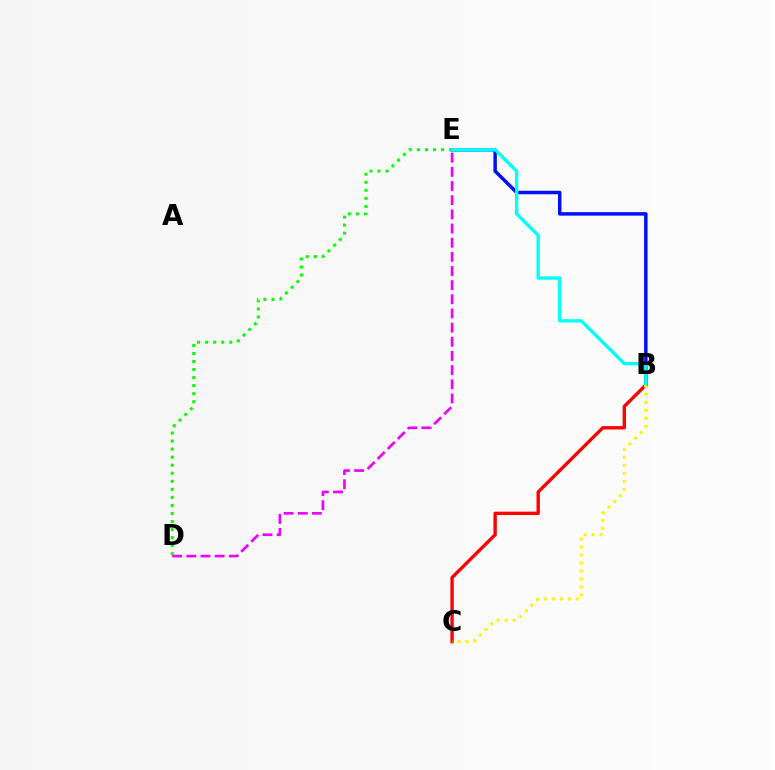{('B', 'E'): [{'color': '#0010ff', 'line_style': 'solid', 'thickness': 2.51}, {'color': '#00fff6', 'line_style': 'solid', 'thickness': 2.4}], ('D', 'E'): [{'color': '#08ff00', 'line_style': 'dotted', 'thickness': 2.19}, {'color': '#ee00ff', 'line_style': 'dashed', 'thickness': 1.92}], ('B', 'C'): [{'color': '#ff0000', 'line_style': 'solid', 'thickness': 2.41}, {'color': '#fcf500', 'line_style': 'dotted', 'thickness': 2.17}]}